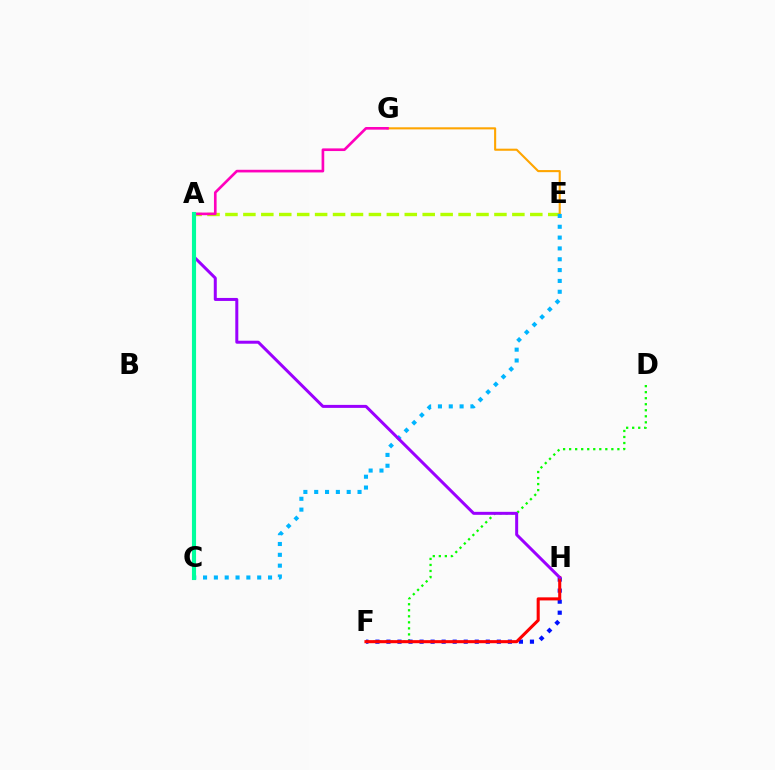{('D', 'F'): [{'color': '#08ff00', 'line_style': 'dotted', 'thickness': 1.64}], ('A', 'E'): [{'color': '#b3ff00', 'line_style': 'dashed', 'thickness': 2.44}], ('F', 'H'): [{'color': '#0010ff', 'line_style': 'dotted', 'thickness': 3.0}, {'color': '#ff0000', 'line_style': 'solid', 'thickness': 2.21}], ('E', 'G'): [{'color': '#ffa500', 'line_style': 'solid', 'thickness': 1.51}], ('C', 'E'): [{'color': '#00b5ff', 'line_style': 'dotted', 'thickness': 2.94}], ('A', 'H'): [{'color': '#9b00ff', 'line_style': 'solid', 'thickness': 2.16}], ('A', 'G'): [{'color': '#ff00bd', 'line_style': 'solid', 'thickness': 1.91}], ('A', 'C'): [{'color': '#00ff9d', 'line_style': 'solid', 'thickness': 2.96}]}